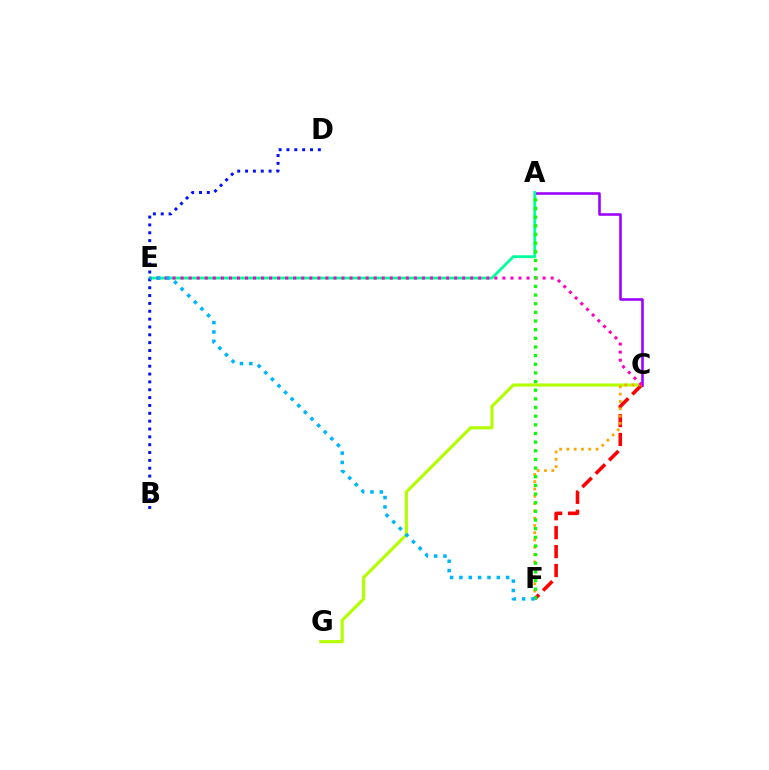{('C', 'G'): [{'color': '#b3ff00', 'line_style': 'solid', 'thickness': 2.25}], ('A', 'C'): [{'color': '#9b00ff', 'line_style': 'solid', 'thickness': 1.85}], ('C', 'F'): [{'color': '#ff0000', 'line_style': 'dashed', 'thickness': 2.57}, {'color': '#ffa500', 'line_style': 'dotted', 'thickness': 1.98}], ('A', 'E'): [{'color': '#00ff9d', 'line_style': 'solid', 'thickness': 2.03}], ('C', 'E'): [{'color': '#ff00bd', 'line_style': 'dotted', 'thickness': 2.19}], ('B', 'D'): [{'color': '#0010ff', 'line_style': 'dotted', 'thickness': 2.13}], ('A', 'F'): [{'color': '#08ff00', 'line_style': 'dotted', 'thickness': 2.35}], ('E', 'F'): [{'color': '#00b5ff', 'line_style': 'dotted', 'thickness': 2.54}]}